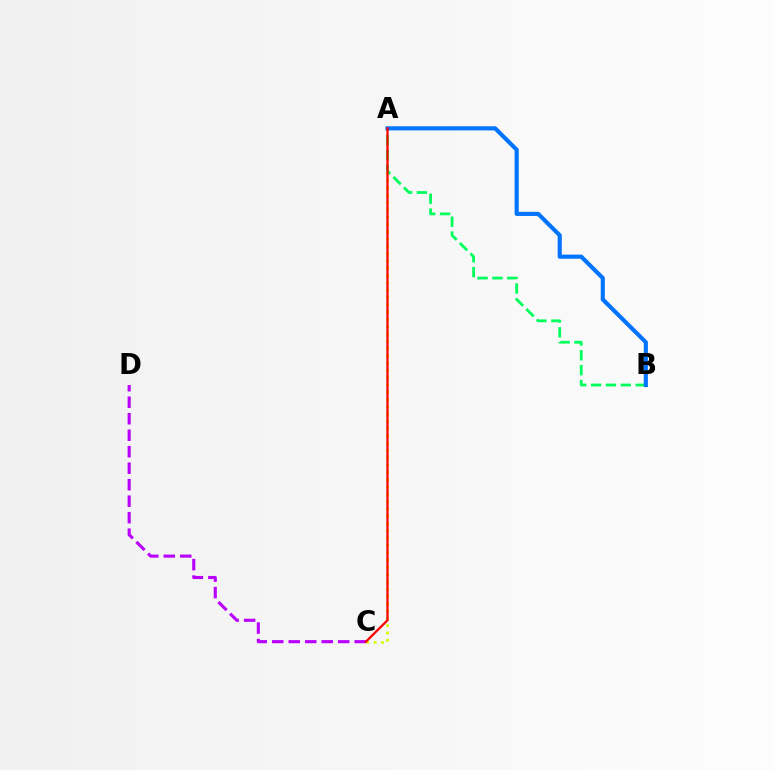{('C', 'D'): [{'color': '#b900ff', 'line_style': 'dashed', 'thickness': 2.24}], ('A', 'C'): [{'color': '#d1ff00', 'line_style': 'dotted', 'thickness': 1.98}, {'color': '#ff0000', 'line_style': 'solid', 'thickness': 1.62}], ('A', 'B'): [{'color': '#00ff5c', 'line_style': 'dashed', 'thickness': 2.02}, {'color': '#0074ff', 'line_style': 'solid', 'thickness': 2.97}]}